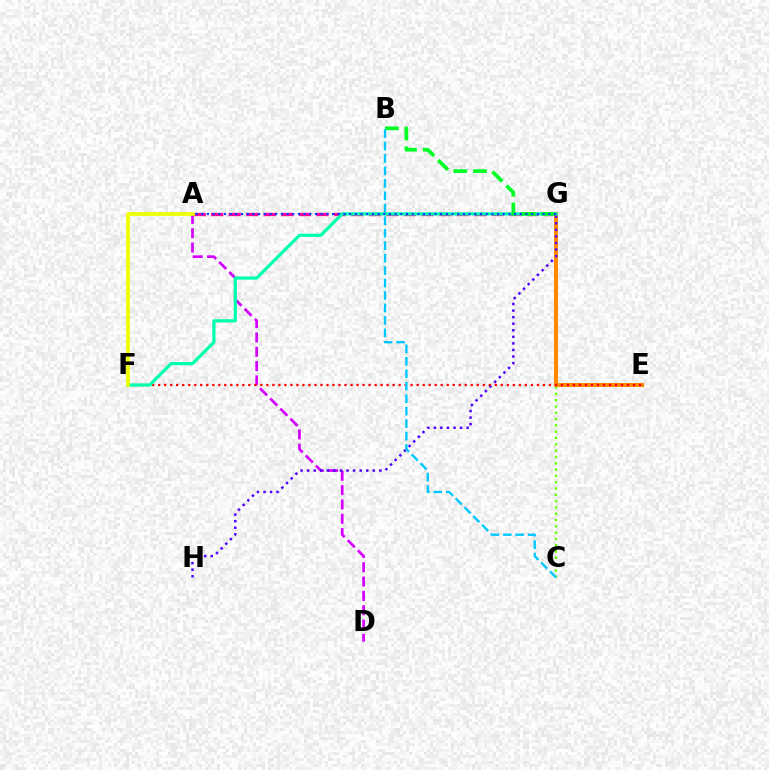{('C', 'G'): [{'color': '#66ff00', 'line_style': 'dotted', 'thickness': 1.71}], ('E', 'G'): [{'color': '#ff8800', 'line_style': 'solid', 'thickness': 2.9}], ('A', 'D'): [{'color': '#d600ff', 'line_style': 'dashed', 'thickness': 1.95}], ('G', 'H'): [{'color': '#4f00ff', 'line_style': 'dotted', 'thickness': 1.78}], ('A', 'G'): [{'color': '#ff00a0', 'line_style': 'dashed', 'thickness': 2.38}, {'color': '#003fff', 'line_style': 'dotted', 'thickness': 1.55}], ('E', 'F'): [{'color': '#ff0000', 'line_style': 'dotted', 'thickness': 1.63}], ('F', 'G'): [{'color': '#00ffaf', 'line_style': 'solid', 'thickness': 2.32}], ('B', 'G'): [{'color': '#00ff27', 'line_style': 'dashed', 'thickness': 2.68}], ('B', 'C'): [{'color': '#00c7ff', 'line_style': 'dashed', 'thickness': 1.69}], ('A', 'F'): [{'color': '#eeff00', 'line_style': 'solid', 'thickness': 2.64}]}